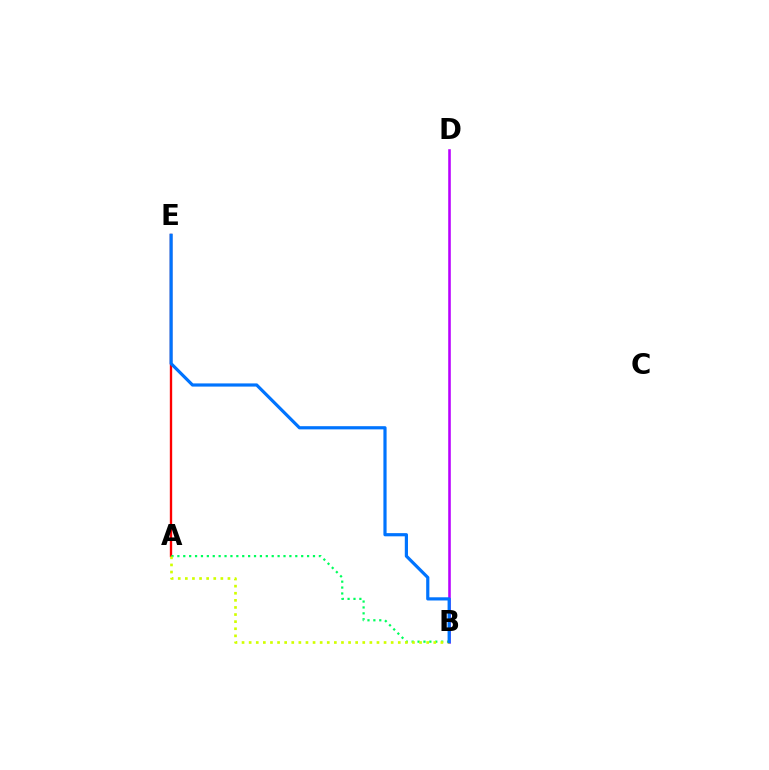{('B', 'D'): [{'color': '#b900ff', 'line_style': 'solid', 'thickness': 1.85}], ('A', 'E'): [{'color': '#ff0000', 'line_style': 'solid', 'thickness': 1.69}], ('A', 'B'): [{'color': '#00ff5c', 'line_style': 'dotted', 'thickness': 1.6}, {'color': '#d1ff00', 'line_style': 'dotted', 'thickness': 1.93}], ('B', 'E'): [{'color': '#0074ff', 'line_style': 'solid', 'thickness': 2.3}]}